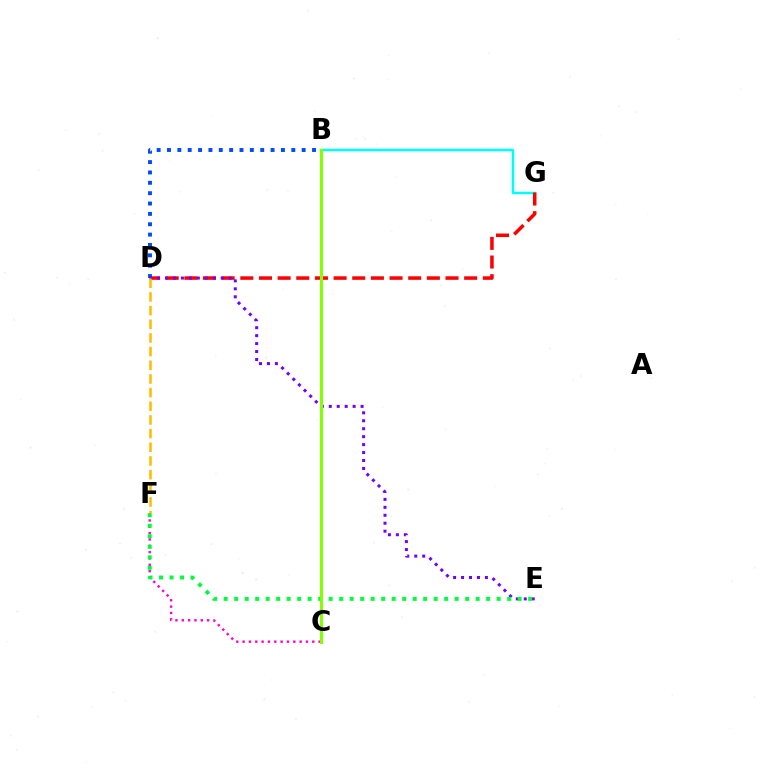{('B', 'G'): [{'color': '#00fff6', 'line_style': 'solid', 'thickness': 1.8}], ('D', 'G'): [{'color': '#ff0000', 'line_style': 'dashed', 'thickness': 2.53}], ('C', 'F'): [{'color': '#ff00cf', 'line_style': 'dotted', 'thickness': 1.72}], ('B', 'D'): [{'color': '#004bff', 'line_style': 'dotted', 'thickness': 2.81}], ('D', 'E'): [{'color': '#7200ff', 'line_style': 'dotted', 'thickness': 2.16}], ('E', 'F'): [{'color': '#00ff39', 'line_style': 'dotted', 'thickness': 2.85}], ('D', 'F'): [{'color': '#ffbd00', 'line_style': 'dashed', 'thickness': 1.86}], ('B', 'C'): [{'color': '#84ff00', 'line_style': 'solid', 'thickness': 2.19}]}